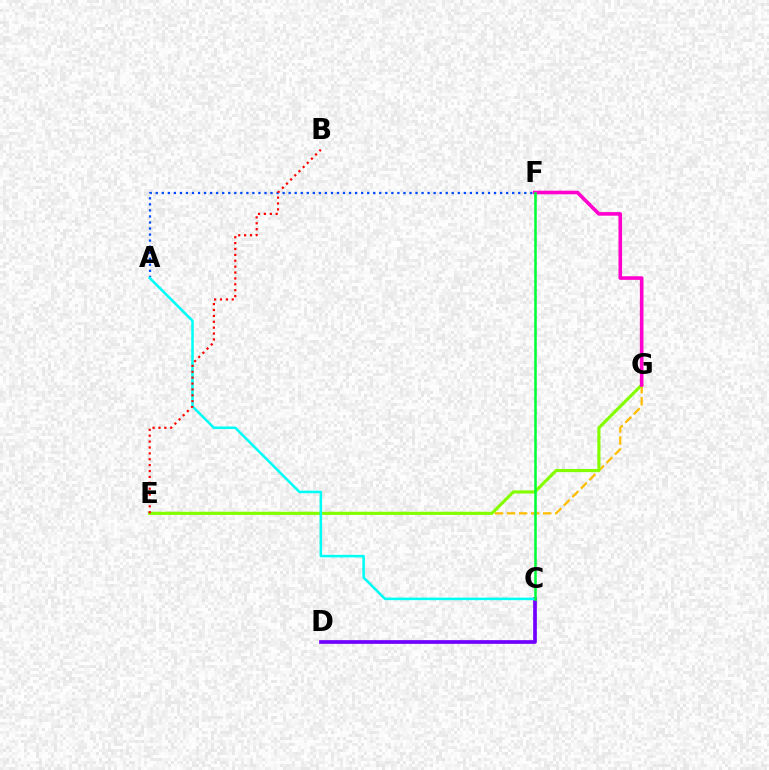{('A', 'F'): [{'color': '#004bff', 'line_style': 'dotted', 'thickness': 1.64}], ('C', 'D'): [{'color': '#7200ff', 'line_style': 'solid', 'thickness': 2.67}], ('E', 'G'): [{'color': '#ffbd00', 'line_style': 'dashed', 'thickness': 1.63}, {'color': '#84ff00', 'line_style': 'solid', 'thickness': 2.27}], ('A', 'C'): [{'color': '#00fff6', 'line_style': 'solid', 'thickness': 1.84}], ('B', 'E'): [{'color': '#ff0000', 'line_style': 'dotted', 'thickness': 1.6}], ('F', 'G'): [{'color': '#ff00cf', 'line_style': 'solid', 'thickness': 2.59}], ('C', 'F'): [{'color': '#00ff39', 'line_style': 'solid', 'thickness': 1.83}]}